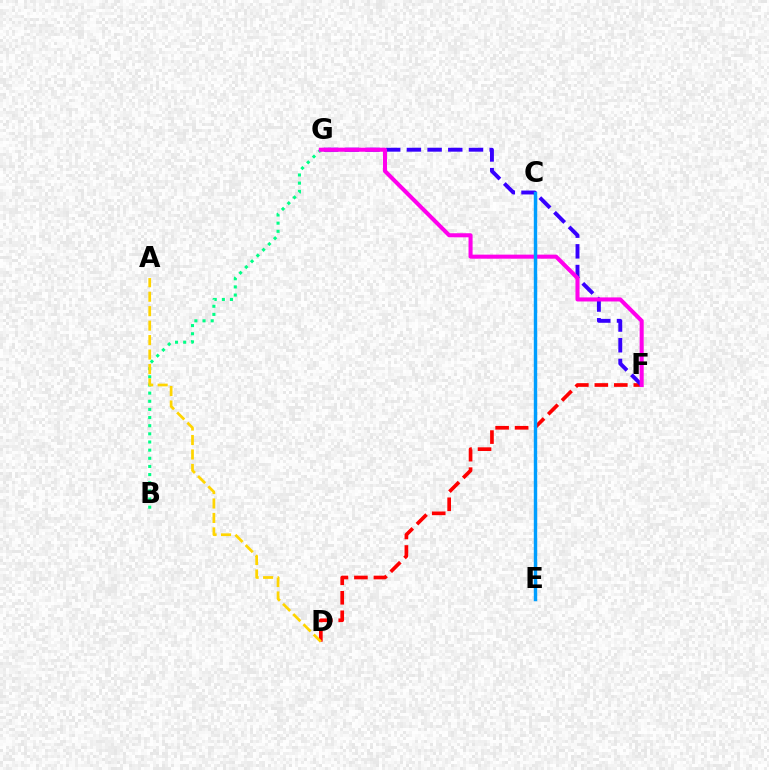{('D', 'F'): [{'color': '#ff0000', 'line_style': 'dashed', 'thickness': 2.65}], ('C', 'E'): [{'color': '#4fff00', 'line_style': 'solid', 'thickness': 1.81}, {'color': '#009eff', 'line_style': 'solid', 'thickness': 2.46}], ('B', 'G'): [{'color': '#00ff86', 'line_style': 'dotted', 'thickness': 2.21}], ('A', 'D'): [{'color': '#ffd500', 'line_style': 'dashed', 'thickness': 1.96}], ('F', 'G'): [{'color': '#3700ff', 'line_style': 'dashed', 'thickness': 2.81}, {'color': '#ff00ed', 'line_style': 'solid', 'thickness': 2.92}]}